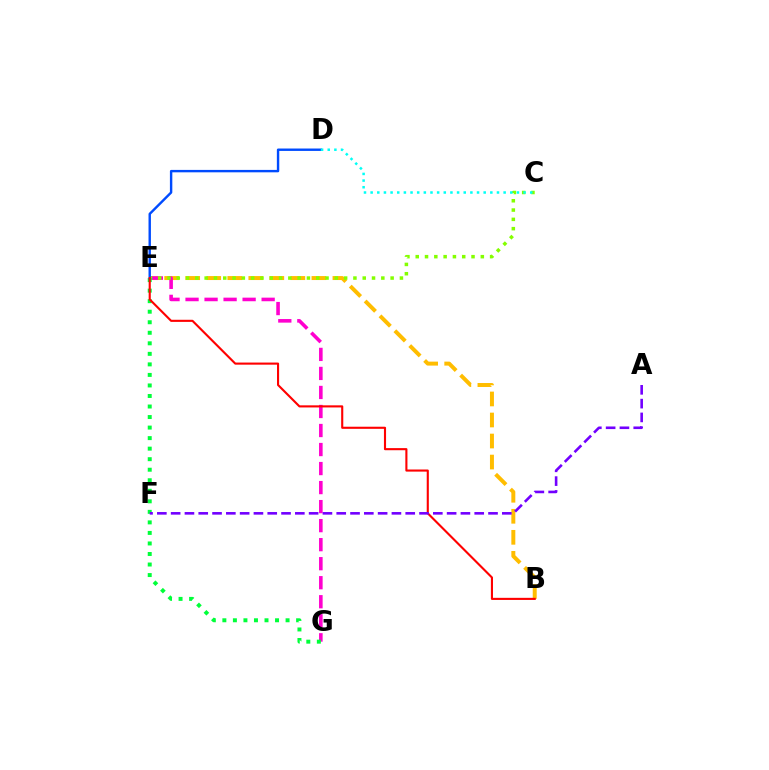{('B', 'E'): [{'color': '#ffbd00', 'line_style': 'dashed', 'thickness': 2.86}, {'color': '#ff0000', 'line_style': 'solid', 'thickness': 1.52}], ('E', 'G'): [{'color': '#ff00cf', 'line_style': 'dashed', 'thickness': 2.58}, {'color': '#00ff39', 'line_style': 'dotted', 'thickness': 2.86}], ('C', 'E'): [{'color': '#84ff00', 'line_style': 'dotted', 'thickness': 2.53}], ('D', 'E'): [{'color': '#004bff', 'line_style': 'solid', 'thickness': 1.74}], ('A', 'F'): [{'color': '#7200ff', 'line_style': 'dashed', 'thickness': 1.87}], ('C', 'D'): [{'color': '#00fff6', 'line_style': 'dotted', 'thickness': 1.81}]}